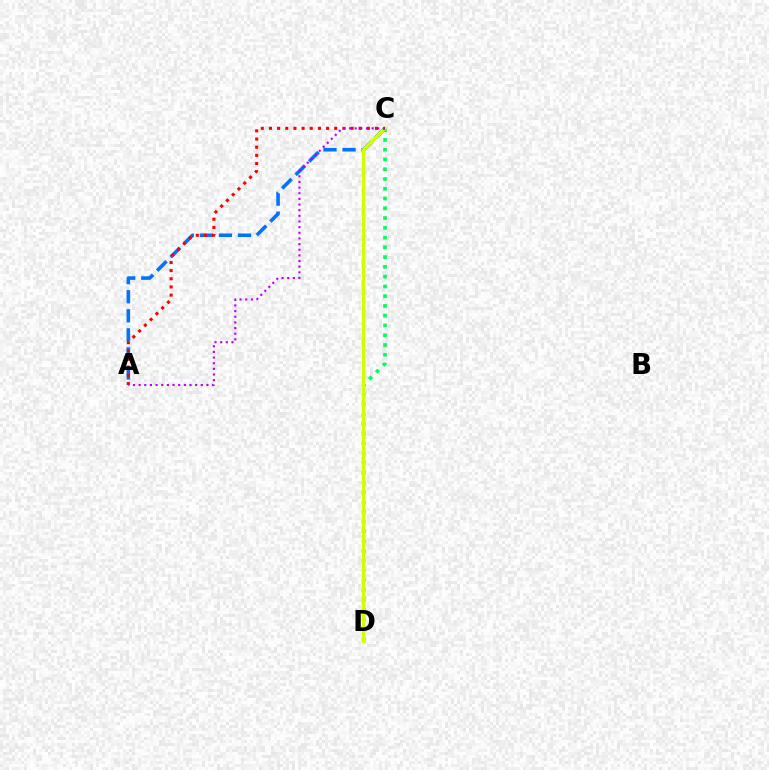{('C', 'D'): [{'color': '#00ff5c', 'line_style': 'dotted', 'thickness': 2.65}, {'color': '#d1ff00', 'line_style': 'solid', 'thickness': 2.45}], ('A', 'C'): [{'color': '#0074ff', 'line_style': 'dashed', 'thickness': 2.59}, {'color': '#ff0000', 'line_style': 'dotted', 'thickness': 2.22}, {'color': '#b900ff', 'line_style': 'dotted', 'thickness': 1.54}]}